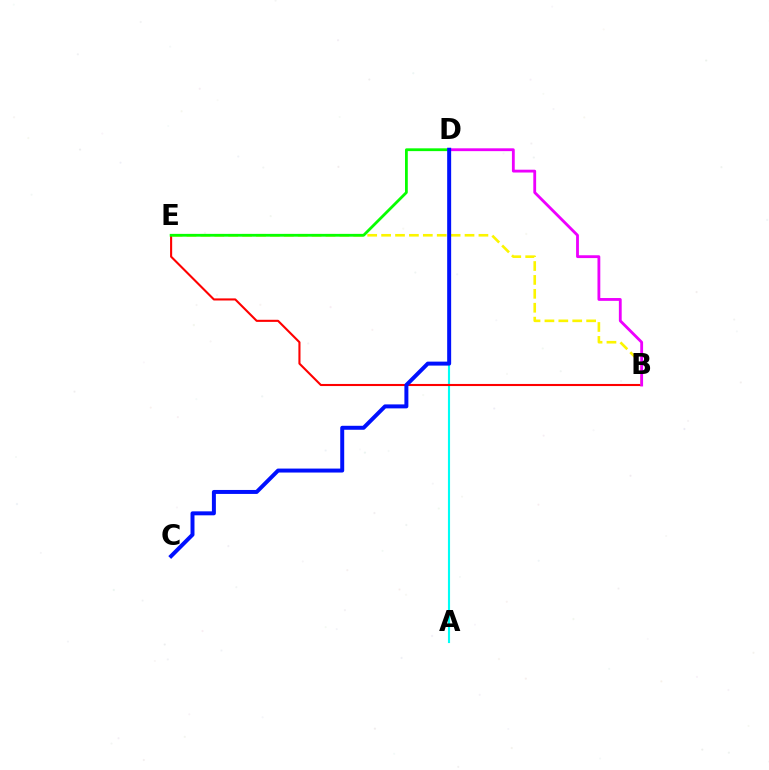{('A', 'D'): [{'color': '#00fff6', 'line_style': 'solid', 'thickness': 1.53}], ('B', 'E'): [{'color': '#ff0000', 'line_style': 'solid', 'thickness': 1.51}, {'color': '#fcf500', 'line_style': 'dashed', 'thickness': 1.89}], ('D', 'E'): [{'color': '#08ff00', 'line_style': 'solid', 'thickness': 2.01}], ('B', 'D'): [{'color': '#ee00ff', 'line_style': 'solid', 'thickness': 2.03}], ('C', 'D'): [{'color': '#0010ff', 'line_style': 'solid', 'thickness': 2.86}]}